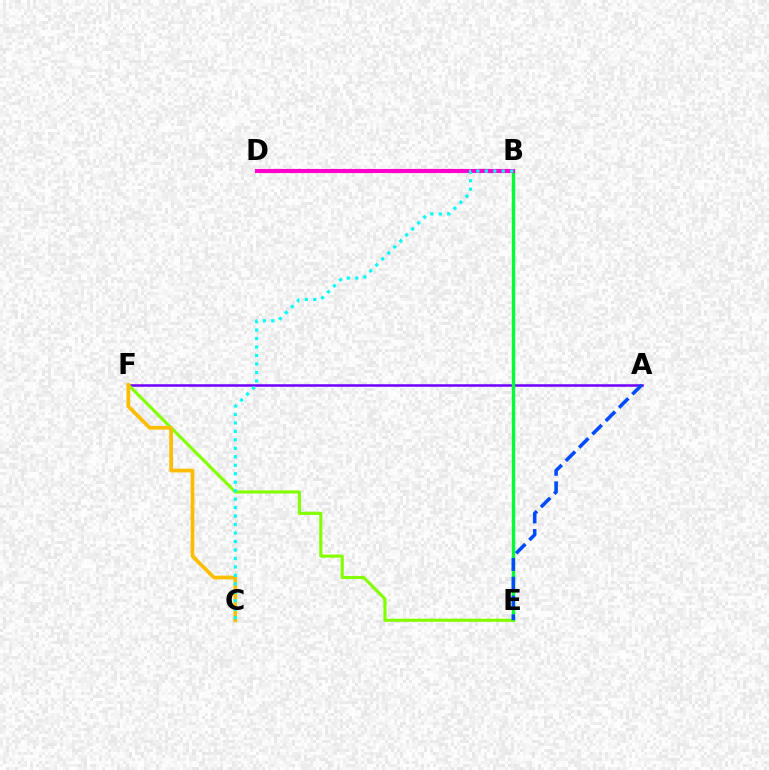{('A', 'F'): [{'color': '#7200ff', 'line_style': 'solid', 'thickness': 1.81}], ('B', 'D'): [{'color': '#ff0000', 'line_style': 'dotted', 'thickness': 2.65}, {'color': '#ff00cf', 'line_style': 'solid', 'thickness': 2.95}], ('B', 'E'): [{'color': '#00ff39', 'line_style': 'solid', 'thickness': 2.45}], ('E', 'F'): [{'color': '#84ff00', 'line_style': 'solid', 'thickness': 2.26}], ('A', 'E'): [{'color': '#004bff', 'line_style': 'dashed', 'thickness': 2.56}], ('C', 'F'): [{'color': '#ffbd00', 'line_style': 'solid', 'thickness': 2.67}], ('B', 'C'): [{'color': '#00fff6', 'line_style': 'dotted', 'thickness': 2.3}]}